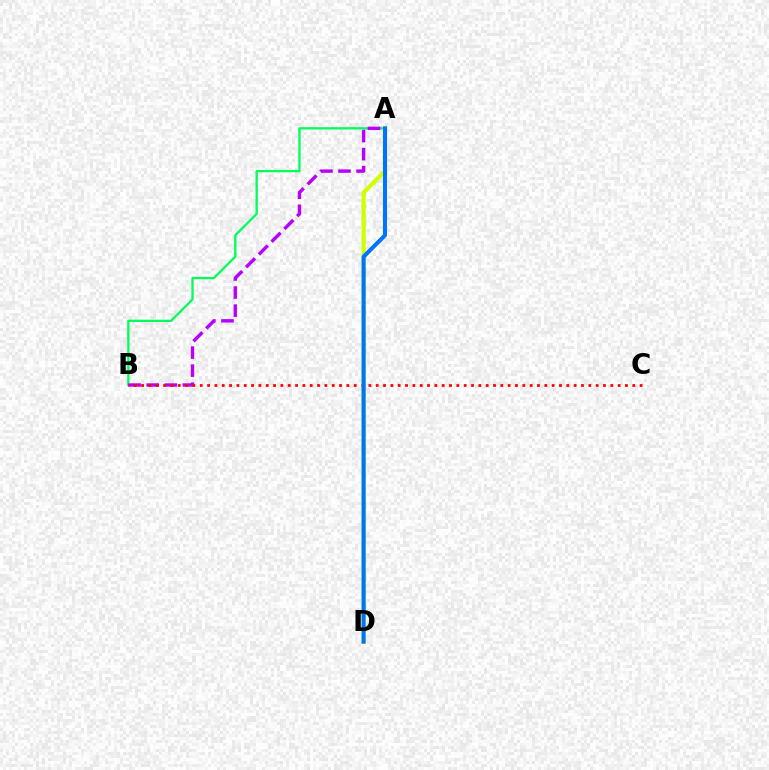{('A', 'B'): [{'color': '#00ff5c', 'line_style': 'solid', 'thickness': 1.66}, {'color': '#b900ff', 'line_style': 'dashed', 'thickness': 2.45}], ('B', 'C'): [{'color': '#ff0000', 'line_style': 'dotted', 'thickness': 1.99}], ('A', 'D'): [{'color': '#d1ff00', 'line_style': 'solid', 'thickness': 2.99}, {'color': '#0074ff', 'line_style': 'solid', 'thickness': 2.93}]}